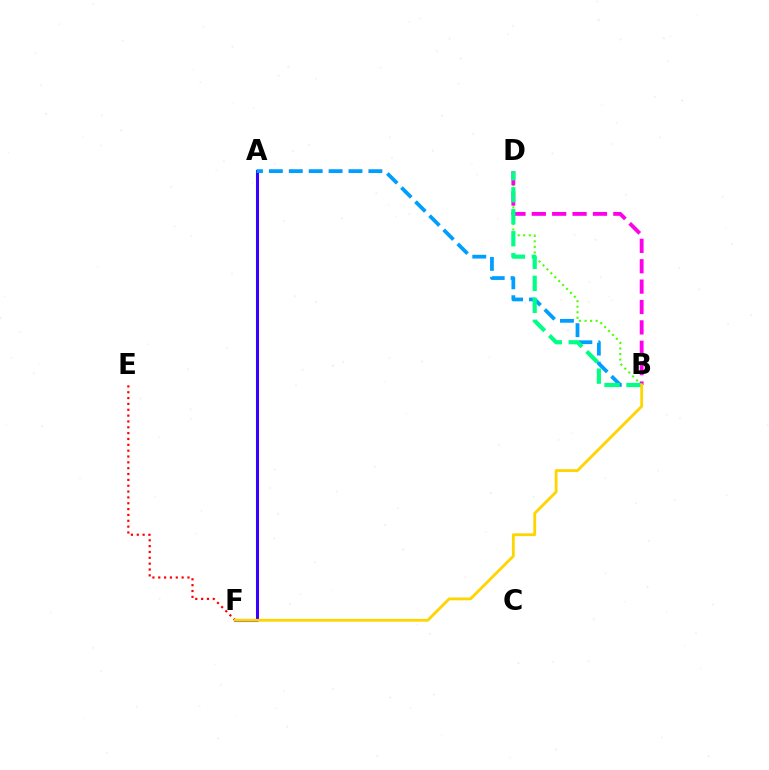{('A', 'F'): [{'color': '#3700ff', 'line_style': 'solid', 'thickness': 2.2}], ('B', 'D'): [{'color': '#4fff00', 'line_style': 'dotted', 'thickness': 1.5}, {'color': '#ff00ed', 'line_style': 'dashed', 'thickness': 2.77}, {'color': '#00ff86', 'line_style': 'dashed', 'thickness': 2.99}], ('E', 'F'): [{'color': '#ff0000', 'line_style': 'dotted', 'thickness': 1.59}], ('A', 'B'): [{'color': '#009eff', 'line_style': 'dashed', 'thickness': 2.7}], ('B', 'F'): [{'color': '#ffd500', 'line_style': 'solid', 'thickness': 2.02}]}